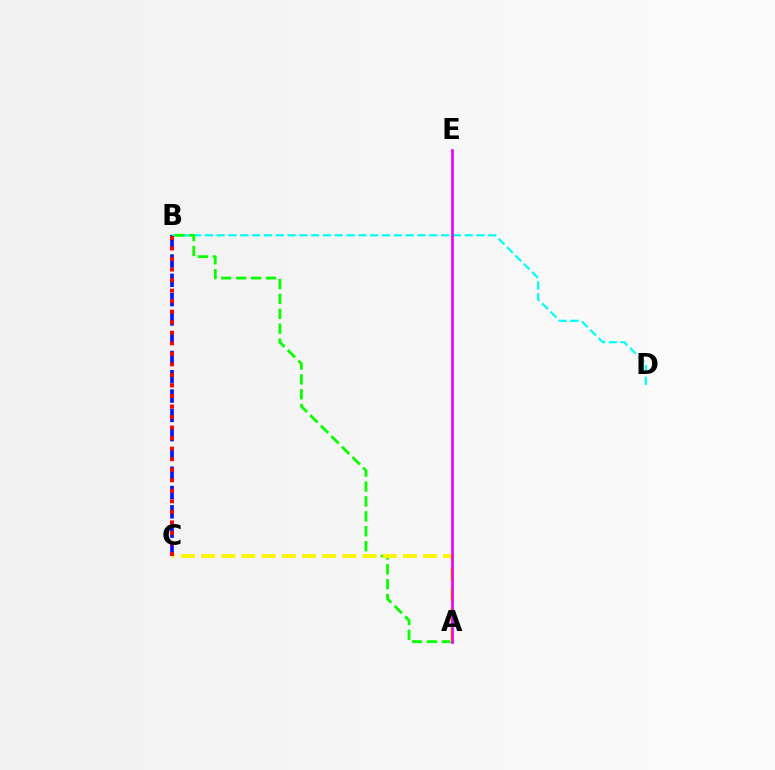{('B', 'C'): [{'color': '#0010ff', 'line_style': 'dashed', 'thickness': 2.62}, {'color': '#ff0000', 'line_style': 'dotted', 'thickness': 2.86}], ('B', 'D'): [{'color': '#00fff6', 'line_style': 'dashed', 'thickness': 1.6}], ('A', 'B'): [{'color': '#08ff00', 'line_style': 'dashed', 'thickness': 2.02}], ('A', 'C'): [{'color': '#fcf500', 'line_style': 'dashed', 'thickness': 2.74}], ('A', 'E'): [{'color': '#ee00ff', 'line_style': 'solid', 'thickness': 1.95}]}